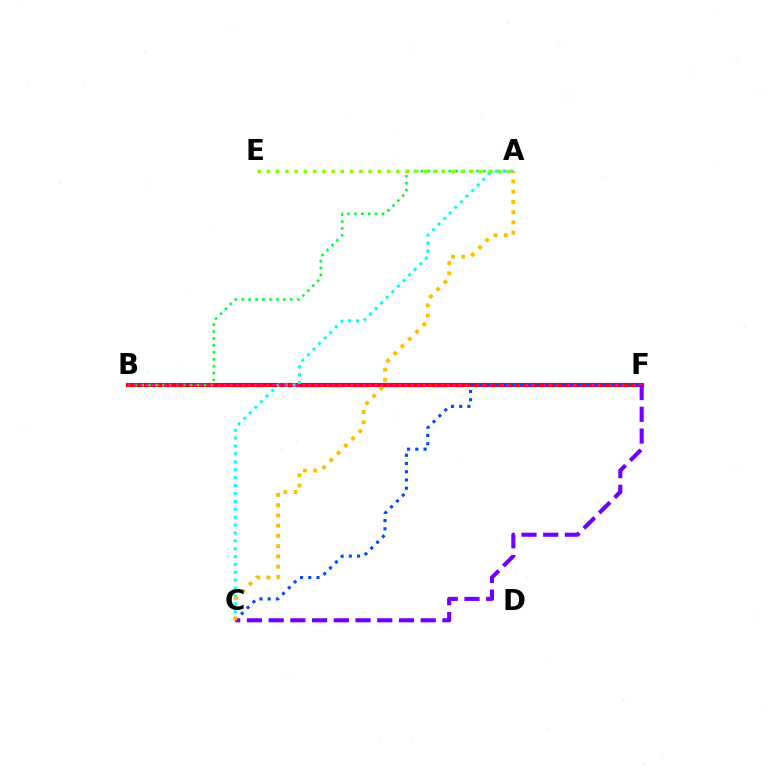{('B', 'F'): [{'color': '#ff0000', 'line_style': 'solid', 'thickness': 2.96}, {'color': '#ff00cf', 'line_style': 'dotted', 'thickness': 1.64}], ('A', 'B'): [{'color': '#00ff39', 'line_style': 'dotted', 'thickness': 1.88}], ('A', 'C'): [{'color': '#00fff6', 'line_style': 'dotted', 'thickness': 2.14}, {'color': '#ffbd00', 'line_style': 'dotted', 'thickness': 2.78}], ('C', 'F'): [{'color': '#004bff', 'line_style': 'dotted', 'thickness': 2.24}, {'color': '#7200ff', 'line_style': 'dashed', 'thickness': 2.95}], ('A', 'E'): [{'color': '#84ff00', 'line_style': 'dotted', 'thickness': 2.51}]}